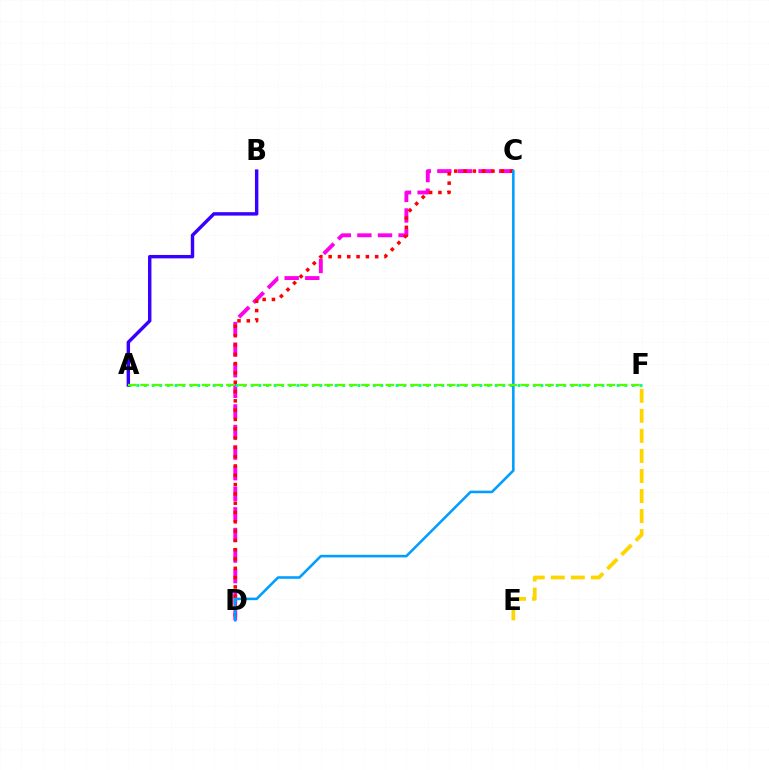{('C', 'D'): [{'color': '#ff00ed', 'line_style': 'dashed', 'thickness': 2.8}, {'color': '#ff0000', 'line_style': 'dotted', 'thickness': 2.53}, {'color': '#009eff', 'line_style': 'solid', 'thickness': 1.85}], ('A', 'F'): [{'color': '#00ff86', 'line_style': 'dotted', 'thickness': 2.07}, {'color': '#4fff00', 'line_style': 'dashed', 'thickness': 1.67}], ('A', 'B'): [{'color': '#3700ff', 'line_style': 'solid', 'thickness': 2.46}], ('E', 'F'): [{'color': '#ffd500', 'line_style': 'dashed', 'thickness': 2.72}]}